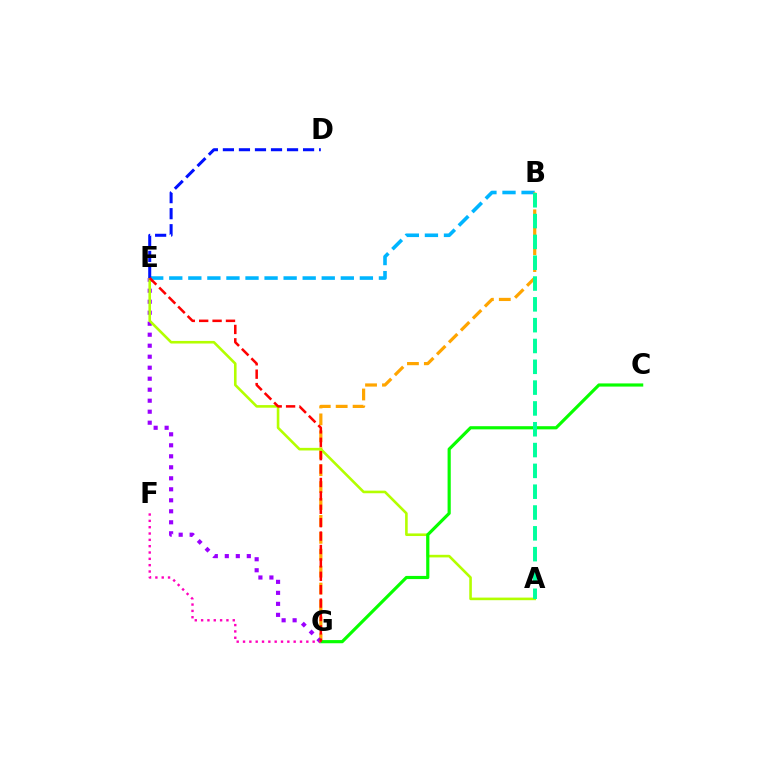{('B', 'E'): [{'color': '#00b5ff', 'line_style': 'dashed', 'thickness': 2.59}], ('B', 'G'): [{'color': '#ffa500', 'line_style': 'dashed', 'thickness': 2.3}], ('E', 'G'): [{'color': '#9b00ff', 'line_style': 'dotted', 'thickness': 2.99}, {'color': '#ff0000', 'line_style': 'dashed', 'thickness': 1.82}], ('A', 'E'): [{'color': '#b3ff00', 'line_style': 'solid', 'thickness': 1.87}], ('C', 'G'): [{'color': '#08ff00', 'line_style': 'solid', 'thickness': 2.28}], ('F', 'G'): [{'color': '#ff00bd', 'line_style': 'dotted', 'thickness': 1.72}], ('D', 'E'): [{'color': '#0010ff', 'line_style': 'dashed', 'thickness': 2.18}], ('A', 'B'): [{'color': '#00ff9d', 'line_style': 'dashed', 'thickness': 2.83}]}